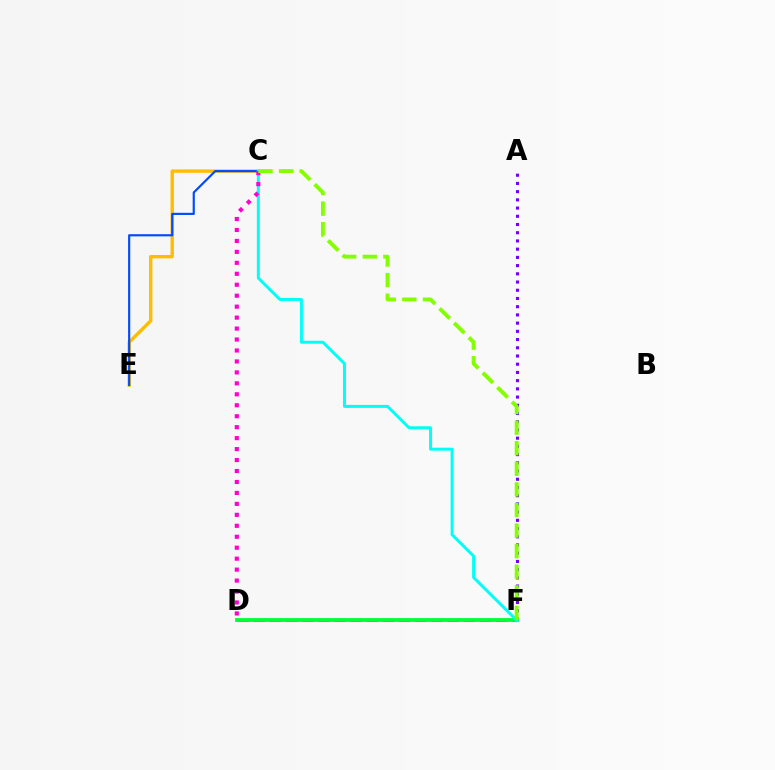{('D', 'F'): [{'color': '#ff0000', 'line_style': 'dashed', 'thickness': 2.2}, {'color': '#00ff39', 'line_style': 'solid', 'thickness': 2.75}], ('C', 'E'): [{'color': '#ffbd00', 'line_style': 'solid', 'thickness': 2.44}, {'color': '#004bff', 'line_style': 'solid', 'thickness': 1.56}], ('A', 'F'): [{'color': '#7200ff', 'line_style': 'dotted', 'thickness': 2.23}], ('C', 'F'): [{'color': '#00fff6', 'line_style': 'solid', 'thickness': 2.14}, {'color': '#84ff00', 'line_style': 'dashed', 'thickness': 2.8}], ('C', 'D'): [{'color': '#ff00cf', 'line_style': 'dotted', 'thickness': 2.98}]}